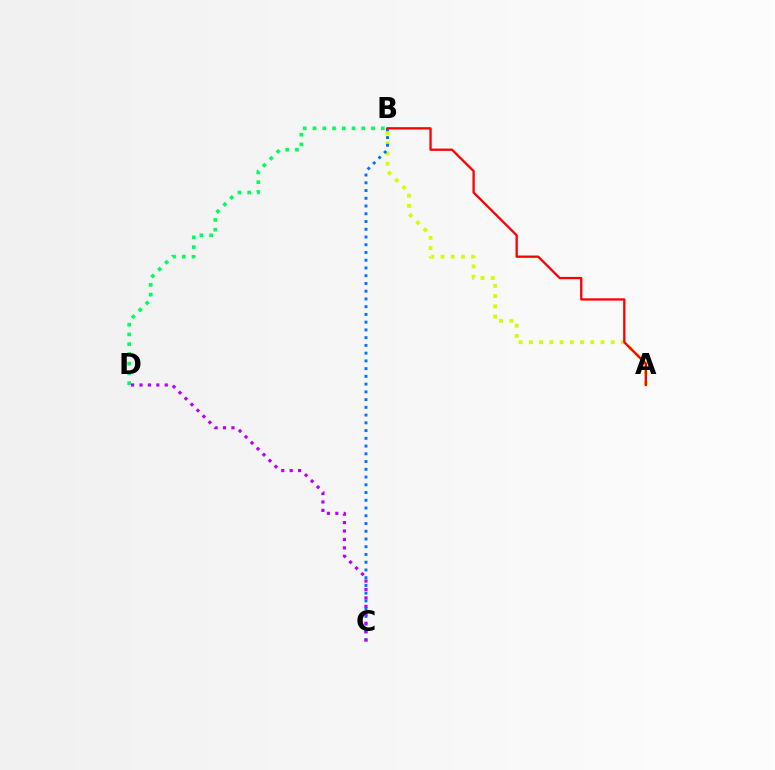{('B', 'D'): [{'color': '#00ff5c', 'line_style': 'dotted', 'thickness': 2.65}], ('A', 'B'): [{'color': '#d1ff00', 'line_style': 'dotted', 'thickness': 2.78}, {'color': '#ff0000', 'line_style': 'solid', 'thickness': 1.66}], ('B', 'C'): [{'color': '#0074ff', 'line_style': 'dotted', 'thickness': 2.1}], ('C', 'D'): [{'color': '#b900ff', 'line_style': 'dotted', 'thickness': 2.29}]}